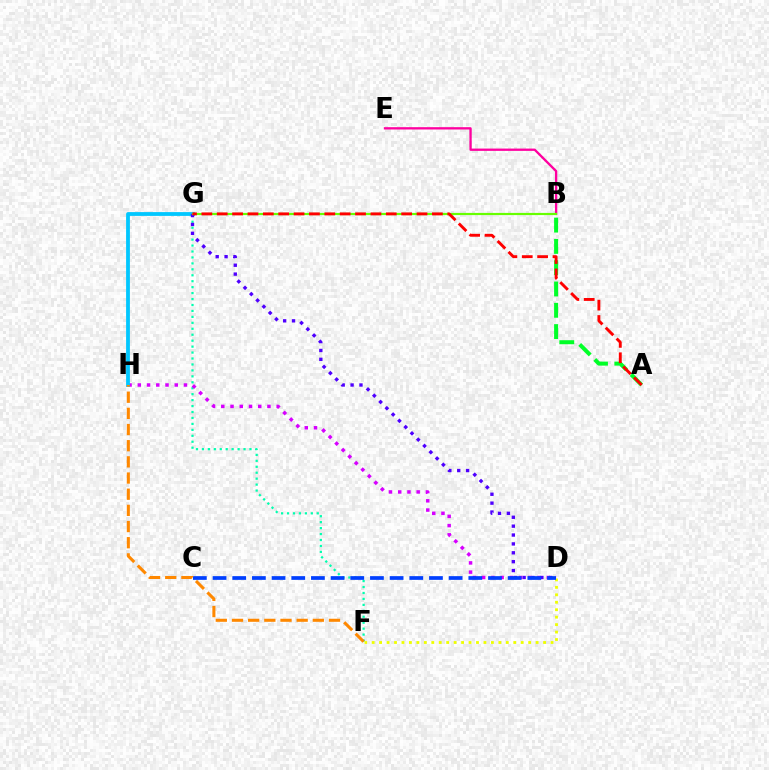{('B', 'E'): [{'color': '#ff00a0', 'line_style': 'solid', 'thickness': 1.66}], ('F', 'G'): [{'color': '#00ffaf', 'line_style': 'dotted', 'thickness': 1.62}], ('D', 'H'): [{'color': '#d600ff', 'line_style': 'dotted', 'thickness': 2.51}], ('D', 'F'): [{'color': '#eeff00', 'line_style': 'dotted', 'thickness': 2.02}], ('G', 'H'): [{'color': '#00c7ff', 'line_style': 'solid', 'thickness': 2.73}], ('D', 'G'): [{'color': '#4f00ff', 'line_style': 'dotted', 'thickness': 2.41}], ('A', 'B'): [{'color': '#00ff27', 'line_style': 'dashed', 'thickness': 2.89}], ('B', 'G'): [{'color': '#66ff00', 'line_style': 'solid', 'thickness': 1.58}], ('C', 'D'): [{'color': '#003fff', 'line_style': 'dashed', 'thickness': 2.67}], ('A', 'G'): [{'color': '#ff0000', 'line_style': 'dashed', 'thickness': 2.09}], ('F', 'H'): [{'color': '#ff8800', 'line_style': 'dashed', 'thickness': 2.2}]}